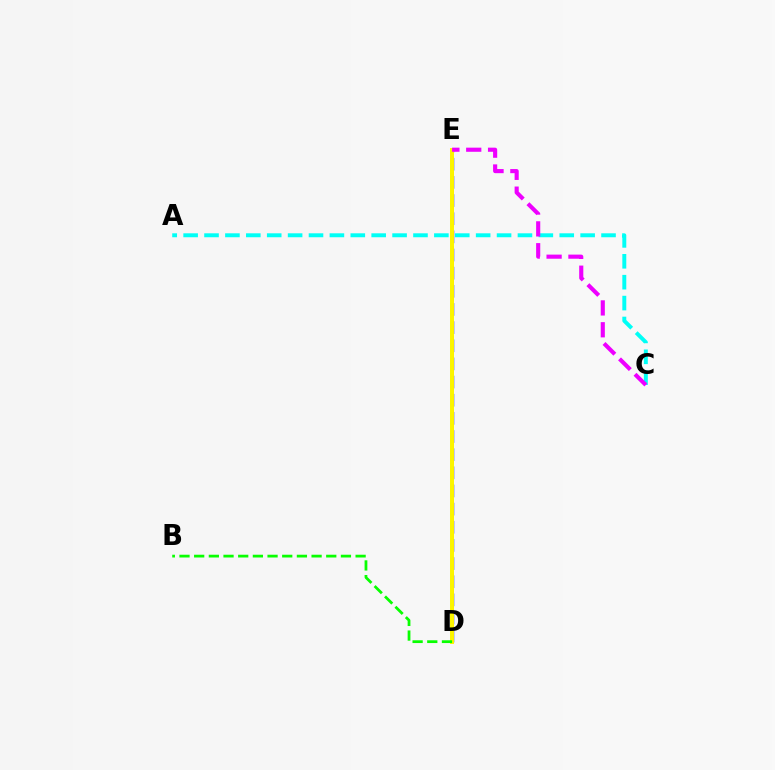{('D', 'E'): [{'color': '#0010ff', 'line_style': 'dashed', 'thickness': 2.47}, {'color': '#ff0000', 'line_style': 'dashed', 'thickness': 2.02}, {'color': '#fcf500', 'line_style': 'solid', 'thickness': 2.85}], ('A', 'C'): [{'color': '#00fff6', 'line_style': 'dashed', 'thickness': 2.84}], ('B', 'D'): [{'color': '#08ff00', 'line_style': 'dashed', 'thickness': 1.99}], ('C', 'E'): [{'color': '#ee00ff', 'line_style': 'dashed', 'thickness': 2.97}]}